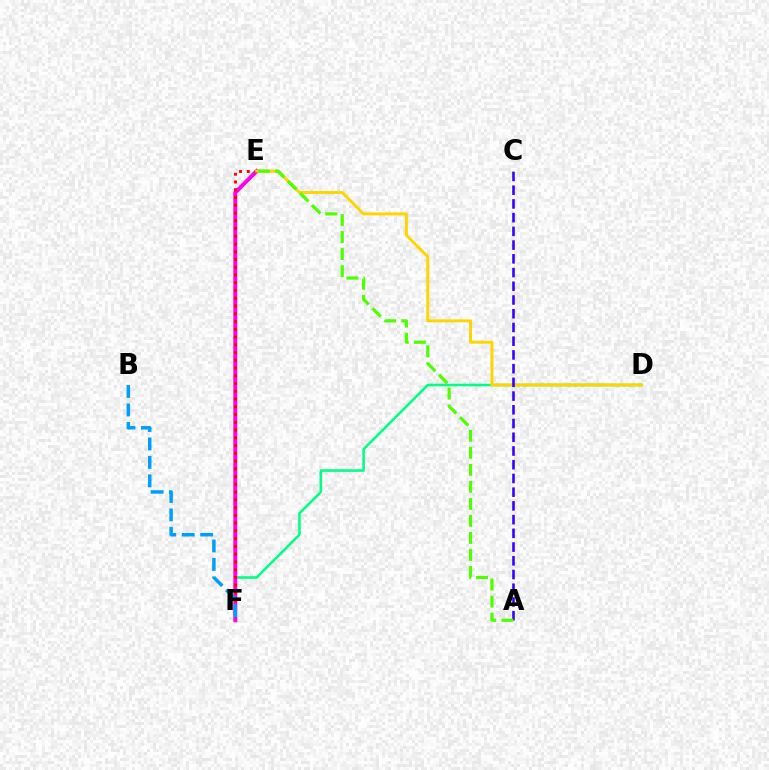{('D', 'F'): [{'color': '#00ff86', 'line_style': 'solid', 'thickness': 1.85}], ('E', 'F'): [{'color': '#ff00ed', 'line_style': 'solid', 'thickness': 2.85}, {'color': '#ff0000', 'line_style': 'dotted', 'thickness': 2.11}], ('B', 'F'): [{'color': '#009eff', 'line_style': 'dashed', 'thickness': 2.51}], ('D', 'E'): [{'color': '#ffd500', 'line_style': 'solid', 'thickness': 2.12}], ('A', 'C'): [{'color': '#3700ff', 'line_style': 'dashed', 'thickness': 1.86}], ('A', 'E'): [{'color': '#4fff00', 'line_style': 'dashed', 'thickness': 2.31}]}